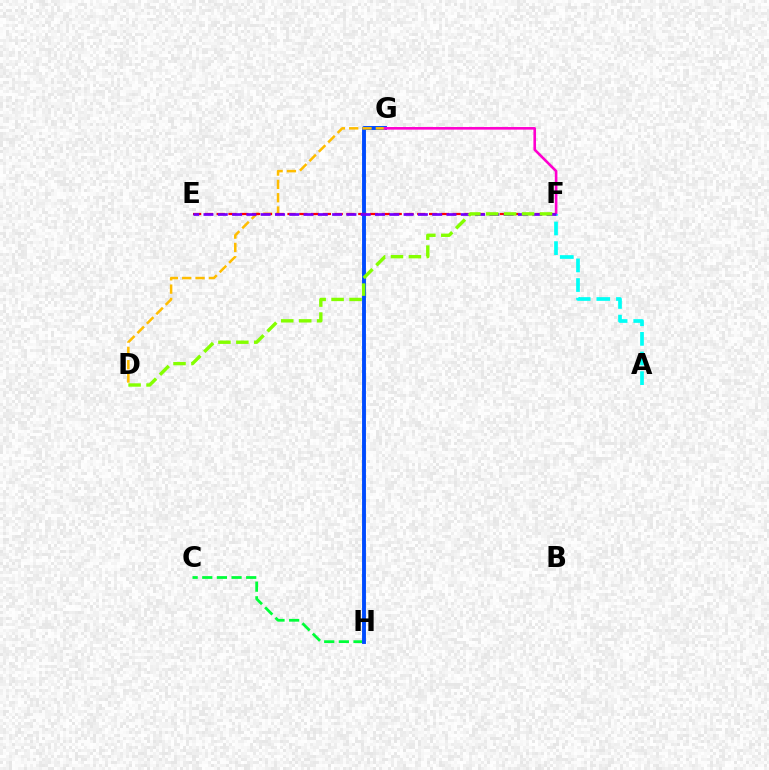{('C', 'H'): [{'color': '#00ff39', 'line_style': 'dashed', 'thickness': 1.99}], ('G', 'H'): [{'color': '#004bff', 'line_style': 'solid', 'thickness': 2.81}], ('D', 'G'): [{'color': '#ffbd00', 'line_style': 'dashed', 'thickness': 1.81}], ('F', 'G'): [{'color': '#ff00cf', 'line_style': 'solid', 'thickness': 1.88}], ('E', 'F'): [{'color': '#ff0000', 'line_style': 'dashed', 'thickness': 1.6}, {'color': '#7200ff', 'line_style': 'dashed', 'thickness': 1.94}], ('A', 'F'): [{'color': '#00fff6', 'line_style': 'dashed', 'thickness': 2.67}], ('D', 'F'): [{'color': '#84ff00', 'line_style': 'dashed', 'thickness': 2.44}]}